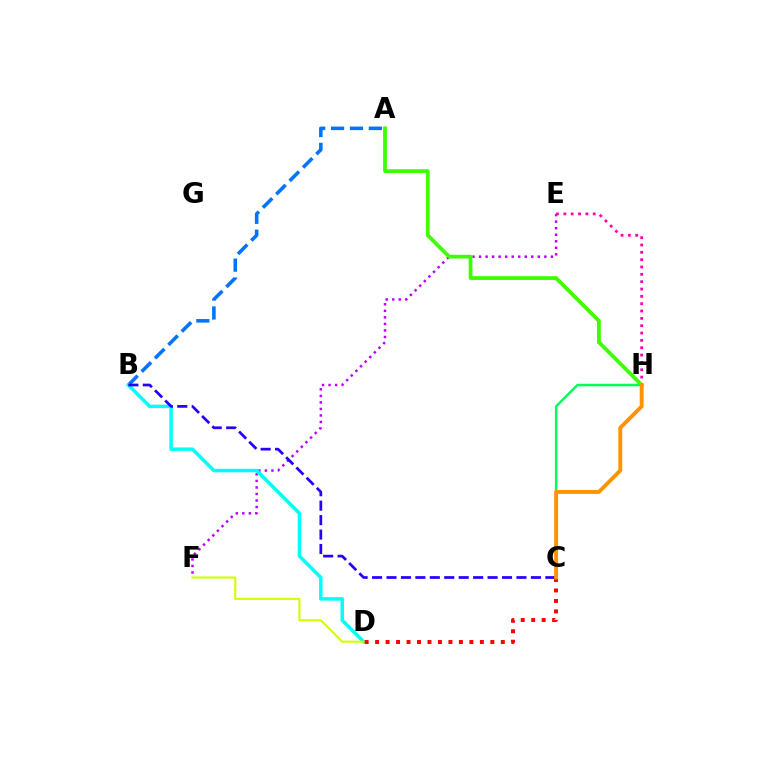{('E', 'F'): [{'color': '#b900ff', 'line_style': 'dotted', 'thickness': 1.78}], ('A', 'B'): [{'color': '#0074ff', 'line_style': 'dashed', 'thickness': 2.57}], ('E', 'H'): [{'color': '#ff00ac', 'line_style': 'dotted', 'thickness': 1.99}], ('A', 'H'): [{'color': '#3dff00', 'line_style': 'solid', 'thickness': 2.72}], ('B', 'D'): [{'color': '#00fff6', 'line_style': 'solid', 'thickness': 2.49}], ('B', 'C'): [{'color': '#2500ff', 'line_style': 'dashed', 'thickness': 1.96}], ('C', 'H'): [{'color': '#00ff5c', 'line_style': 'solid', 'thickness': 1.8}, {'color': '#ff9400', 'line_style': 'solid', 'thickness': 2.82}], ('D', 'F'): [{'color': '#d1ff00', 'line_style': 'solid', 'thickness': 1.52}], ('C', 'D'): [{'color': '#ff0000', 'line_style': 'dotted', 'thickness': 2.85}]}